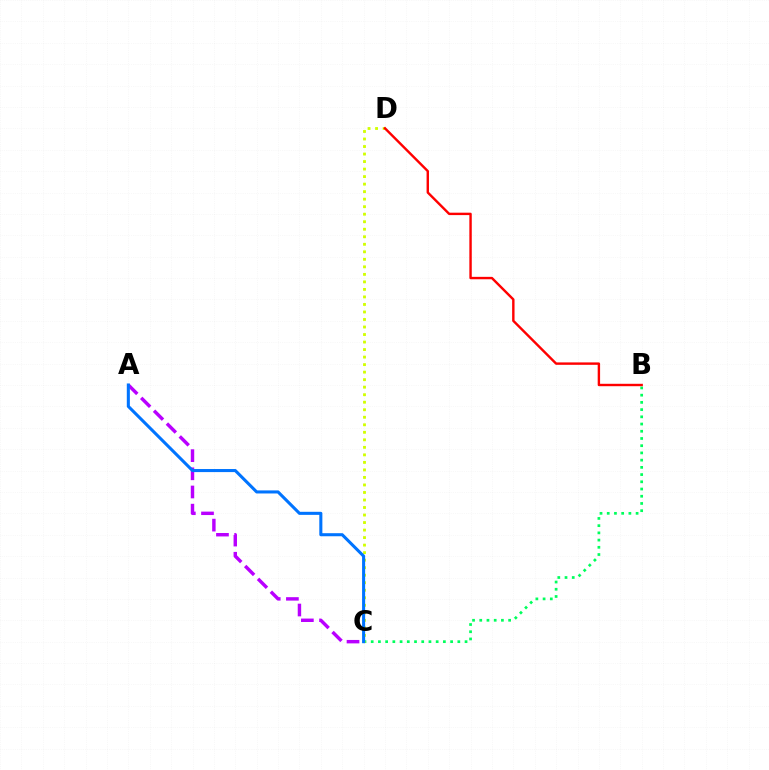{('B', 'C'): [{'color': '#00ff5c', 'line_style': 'dotted', 'thickness': 1.96}], ('C', 'D'): [{'color': '#d1ff00', 'line_style': 'dotted', 'thickness': 2.04}], ('B', 'D'): [{'color': '#ff0000', 'line_style': 'solid', 'thickness': 1.74}], ('A', 'C'): [{'color': '#b900ff', 'line_style': 'dashed', 'thickness': 2.47}, {'color': '#0074ff', 'line_style': 'solid', 'thickness': 2.21}]}